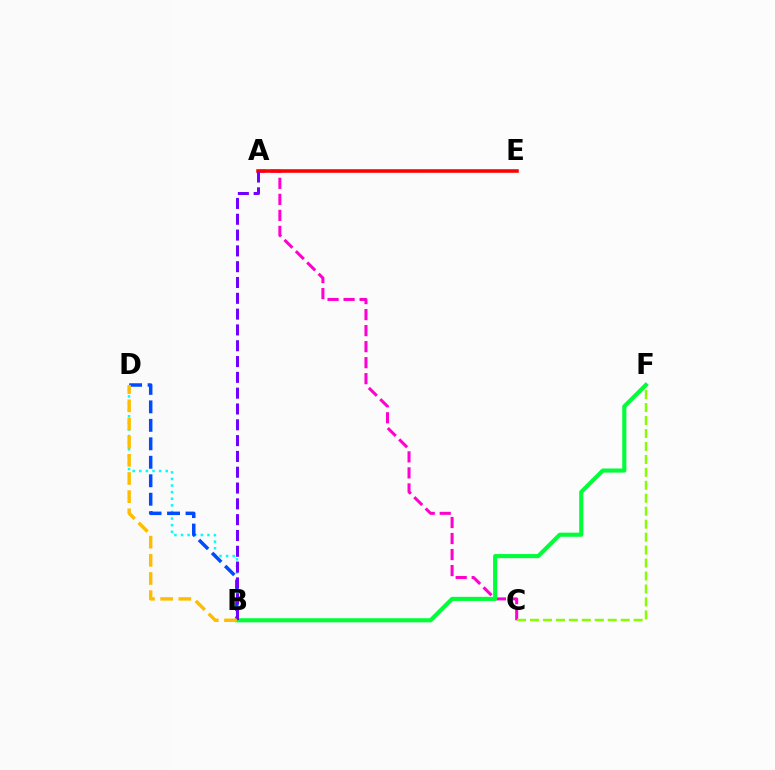{('B', 'D'): [{'color': '#00fff6', 'line_style': 'dotted', 'thickness': 1.8}, {'color': '#004bff', 'line_style': 'dashed', 'thickness': 2.51}, {'color': '#ffbd00', 'line_style': 'dashed', 'thickness': 2.47}], ('A', 'C'): [{'color': '#ff00cf', 'line_style': 'dashed', 'thickness': 2.18}], ('C', 'F'): [{'color': '#84ff00', 'line_style': 'dashed', 'thickness': 1.76}], ('B', 'F'): [{'color': '#00ff39', 'line_style': 'solid', 'thickness': 2.96}], ('A', 'E'): [{'color': '#ff0000', 'line_style': 'solid', 'thickness': 2.56}], ('A', 'B'): [{'color': '#7200ff', 'line_style': 'dashed', 'thickness': 2.15}]}